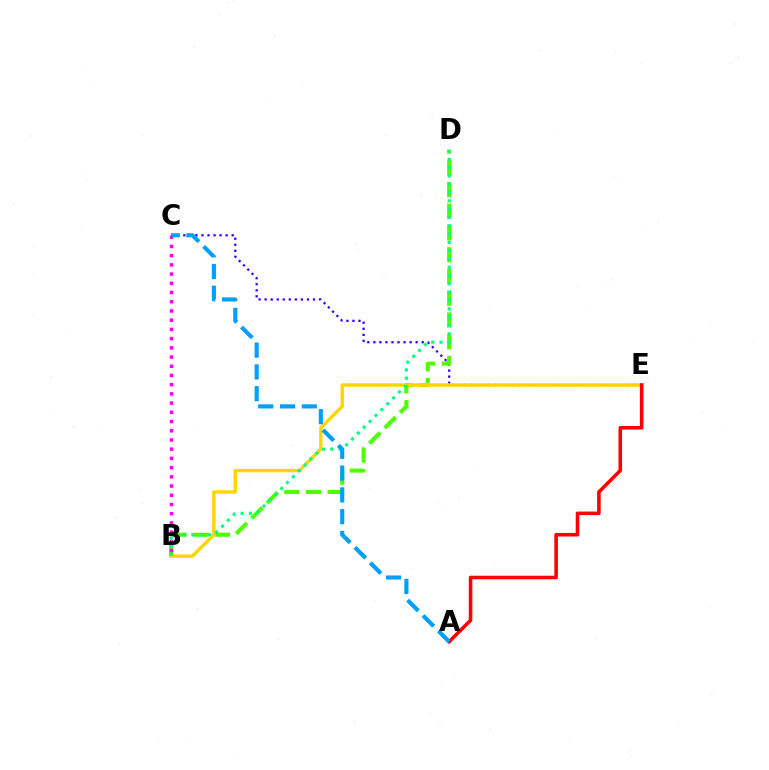{('C', 'E'): [{'color': '#3700ff', 'line_style': 'dotted', 'thickness': 1.64}], ('B', 'D'): [{'color': '#4fff00', 'line_style': 'dashed', 'thickness': 2.95}, {'color': '#00ff86', 'line_style': 'dotted', 'thickness': 2.26}], ('B', 'E'): [{'color': '#ffd500', 'line_style': 'solid', 'thickness': 2.46}], ('B', 'C'): [{'color': '#ff00ed', 'line_style': 'dotted', 'thickness': 2.5}], ('A', 'E'): [{'color': '#ff0000', 'line_style': 'solid', 'thickness': 2.57}], ('A', 'C'): [{'color': '#009eff', 'line_style': 'dashed', 'thickness': 2.96}]}